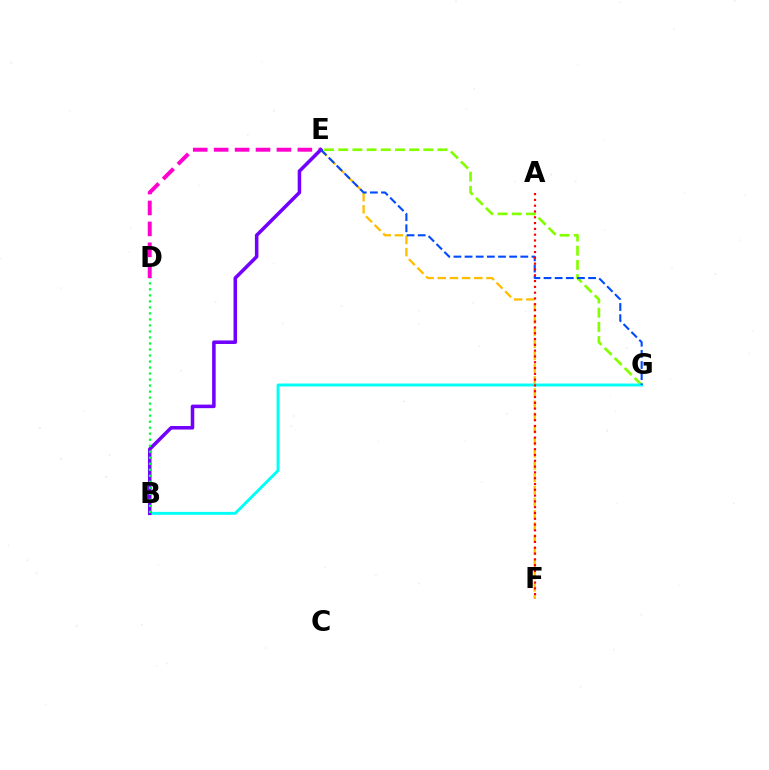{('E', 'G'): [{'color': '#84ff00', 'line_style': 'dashed', 'thickness': 1.93}, {'color': '#004bff', 'line_style': 'dashed', 'thickness': 1.51}], ('E', 'F'): [{'color': '#ffbd00', 'line_style': 'dashed', 'thickness': 1.65}], ('D', 'E'): [{'color': '#ff00cf', 'line_style': 'dashed', 'thickness': 2.84}], ('B', 'G'): [{'color': '#00fff6', 'line_style': 'solid', 'thickness': 2.11}], ('B', 'E'): [{'color': '#7200ff', 'line_style': 'solid', 'thickness': 2.55}], ('B', 'D'): [{'color': '#00ff39', 'line_style': 'dotted', 'thickness': 1.63}], ('A', 'F'): [{'color': '#ff0000', 'line_style': 'dotted', 'thickness': 1.58}]}